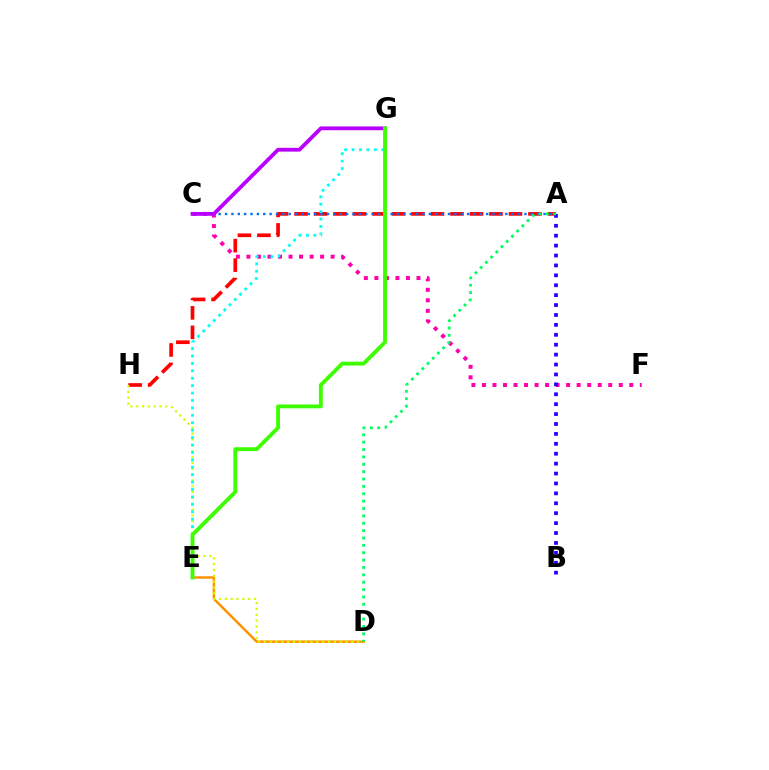{('A', 'H'): [{'color': '#ff0000', 'line_style': 'dashed', 'thickness': 2.65}], ('C', 'F'): [{'color': '#ff00ac', 'line_style': 'dotted', 'thickness': 2.86}], ('D', 'E'): [{'color': '#ff9400', 'line_style': 'solid', 'thickness': 1.79}], ('A', 'C'): [{'color': '#0074ff', 'line_style': 'dotted', 'thickness': 1.73}], ('A', 'B'): [{'color': '#2500ff', 'line_style': 'dotted', 'thickness': 2.69}], ('C', 'G'): [{'color': '#b900ff', 'line_style': 'solid', 'thickness': 2.73}], ('D', 'H'): [{'color': '#d1ff00', 'line_style': 'dotted', 'thickness': 1.59}], ('E', 'G'): [{'color': '#00fff6', 'line_style': 'dotted', 'thickness': 2.02}, {'color': '#3dff00', 'line_style': 'solid', 'thickness': 2.77}], ('A', 'D'): [{'color': '#00ff5c', 'line_style': 'dotted', 'thickness': 2.0}]}